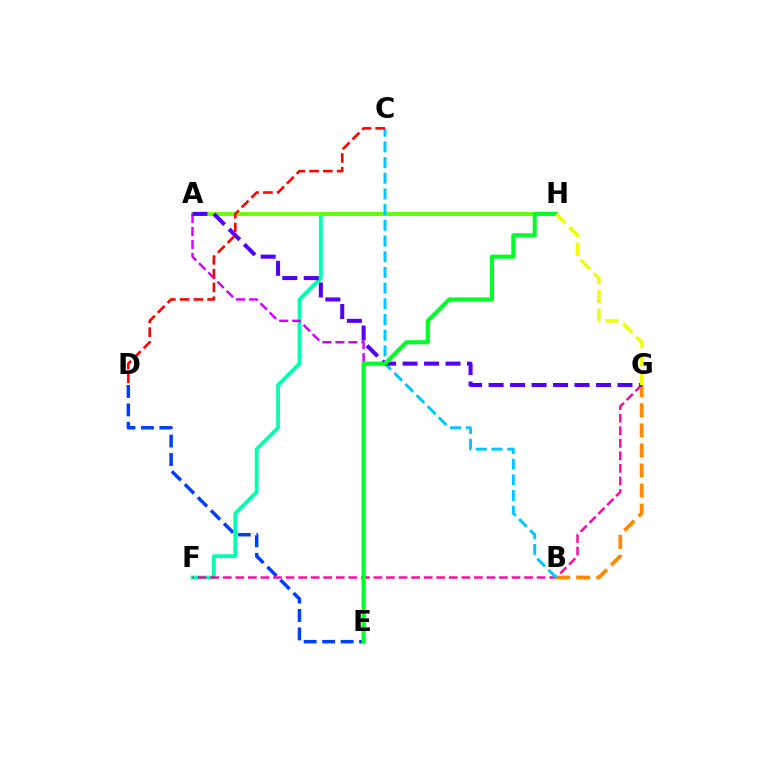{('D', 'E'): [{'color': '#003fff', 'line_style': 'dashed', 'thickness': 2.51}], ('F', 'H'): [{'color': '#00ffaf', 'line_style': 'solid', 'thickness': 2.72}], ('A', 'H'): [{'color': '#66ff00', 'line_style': 'solid', 'thickness': 2.75}], ('A', 'E'): [{'color': '#d600ff', 'line_style': 'dashed', 'thickness': 1.77}], ('F', 'G'): [{'color': '#ff00a0', 'line_style': 'dashed', 'thickness': 1.71}], ('B', 'G'): [{'color': '#ff8800', 'line_style': 'dashed', 'thickness': 2.73}], ('B', 'C'): [{'color': '#00c7ff', 'line_style': 'dashed', 'thickness': 2.13}], ('A', 'G'): [{'color': '#4f00ff', 'line_style': 'dashed', 'thickness': 2.92}], ('E', 'H'): [{'color': '#00ff27', 'line_style': 'solid', 'thickness': 2.94}], ('G', 'H'): [{'color': '#eeff00', 'line_style': 'dashed', 'thickness': 2.54}], ('C', 'D'): [{'color': '#ff0000', 'line_style': 'dashed', 'thickness': 1.87}]}